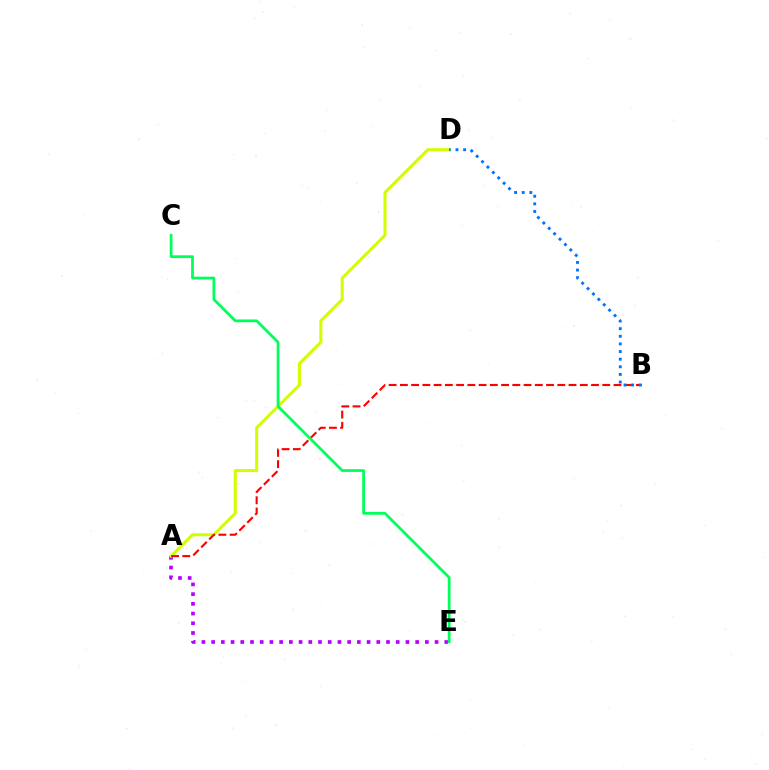{('A', 'E'): [{'color': '#b900ff', 'line_style': 'dotted', 'thickness': 2.64}], ('A', 'D'): [{'color': '#d1ff00', 'line_style': 'solid', 'thickness': 2.19}], ('A', 'B'): [{'color': '#ff0000', 'line_style': 'dashed', 'thickness': 1.53}], ('C', 'E'): [{'color': '#00ff5c', 'line_style': 'solid', 'thickness': 1.99}], ('B', 'D'): [{'color': '#0074ff', 'line_style': 'dotted', 'thickness': 2.07}]}